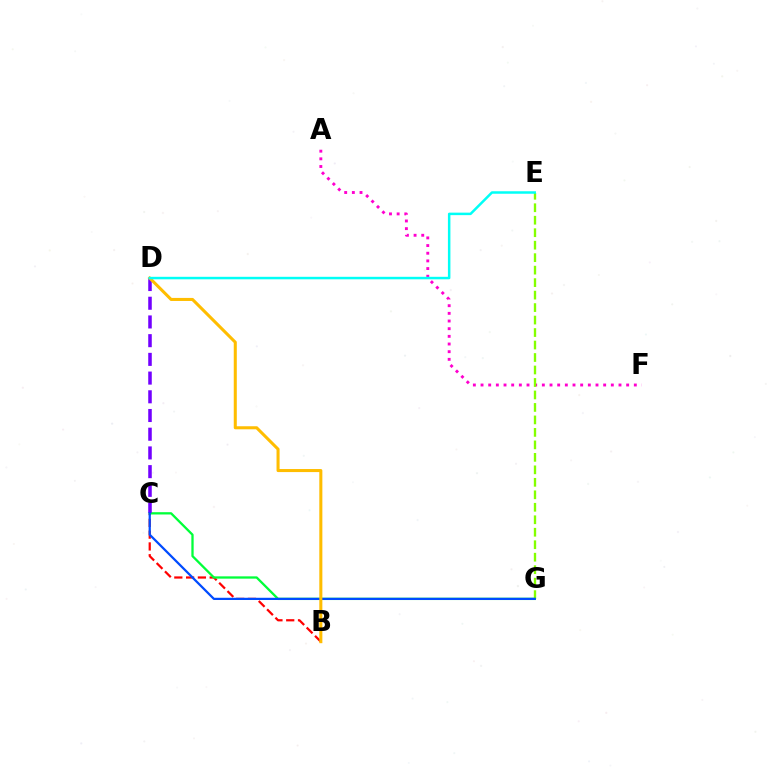{('B', 'C'): [{'color': '#ff0000', 'line_style': 'dashed', 'thickness': 1.6}], ('A', 'F'): [{'color': '#ff00cf', 'line_style': 'dotted', 'thickness': 2.08}], ('E', 'G'): [{'color': '#84ff00', 'line_style': 'dashed', 'thickness': 1.7}], ('C', 'G'): [{'color': '#00ff39', 'line_style': 'solid', 'thickness': 1.65}, {'color': '#004bff', 'line_style': 'solid', 'thickness': 1.61}], ('C', 'D'): [{'color': '#7200ff', 'line_style': 'dashed', 'thickness': 2.54}], ('B', 'D'): [{'color': '#ffbd00', 'line_style': 'solid', 'thickness': 2.2}], ('D', 'E'): [{'color': '#00fff6', 'line_style': 'solid', 'thickness': 1.8}]}